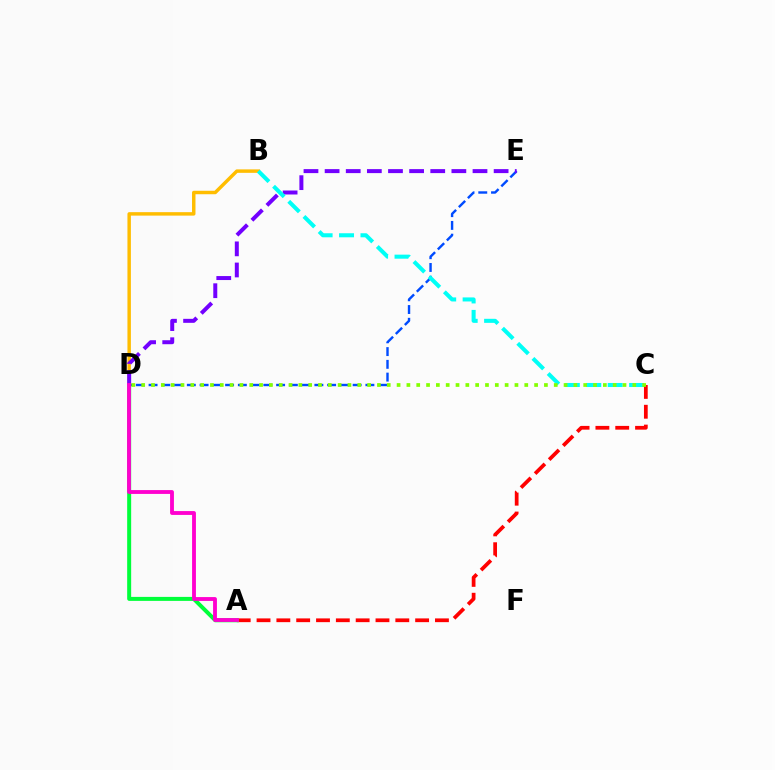{('B', 'D'): [{'color': '#ffbd00', 'line_style': 'solid', 'thickness': 2.49}], ('A', 'C'): [{'color': '#ff0000', 'line_style': 'dashed', 'thickness': 2.69}], ('A', 'D'): [{'color': '#00ff39', 'line_style': 'solid', 'thickness': 2.87}, {'color': '#ff00cf', 'line_style': 'solid', 'thickness': 2.77}], ('D', 'E'): [{'color': '#004bff', 'line_style': 'dashed', 'thickness': 1.73}, {'color': '#7200ff', 'line_style': 'dashed', 'thickness': 2.87}], ('B', 'C'): [{'color': '#00fff6', 'line_style': 'dashed', 'thickness': 2.91}], ('C', 'D'): [{'color': '#84ff00', 'line_style': 'dotted', 'thickness': 2.67}]}